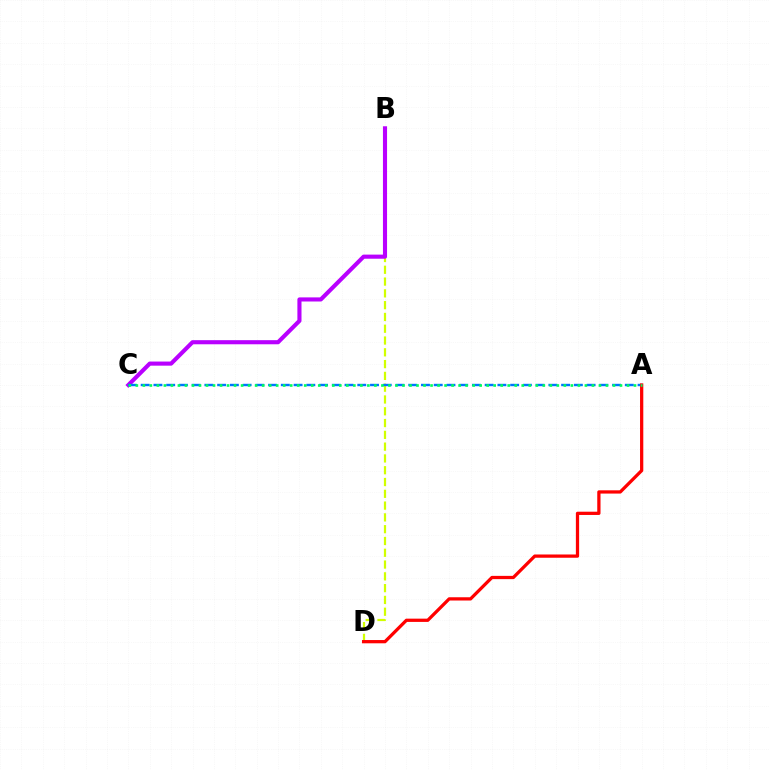{('B', 'D'): [{'color': '#d1ff00', 'line_style': 'dashed', 'thickness': 1.6}], ('B', 'C'): [{'color': '#b900ff', 'line_style': 'solid', 'thickness': 2.96}], ('A', 'C'): [{'color': '#0074ff', 'line_style': 'dashed', 'thickness': 1.73}, {'color': '#00ff5c', 'line_style': 'dotted', 'thickness': 1.91}], ('A', 'D'): [{'color': '#ff0000', 'line_style': 'solid', 'thickness': 2.35}]}